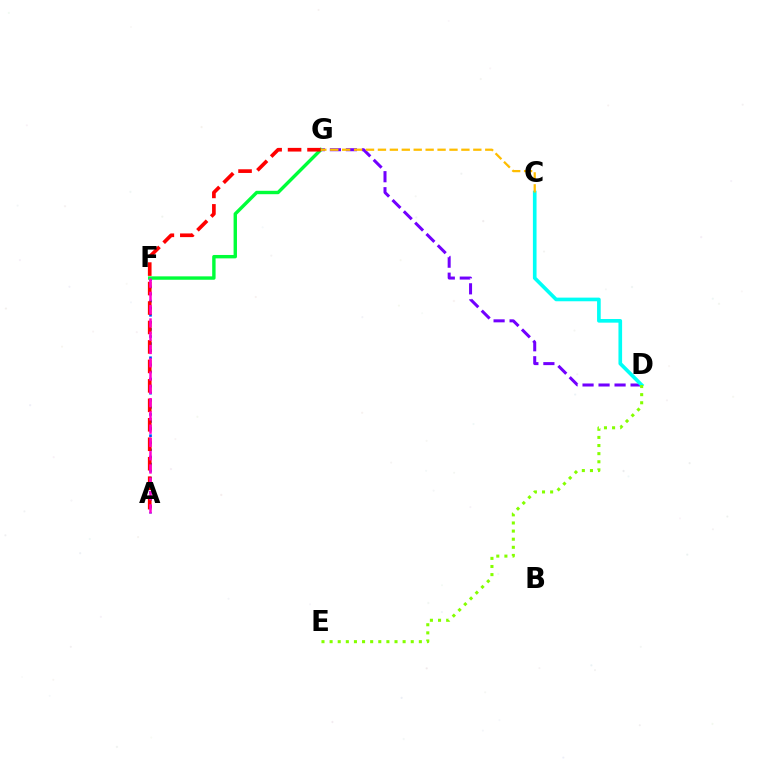{('D', 'G'): [{'color': '#7200ff', 'line_style': 'dashed', 'thickness': 2.17}], ('C', 'D'): [{'color': '#00fff6', 'line_style': 'solid', 'thickness': 2.63}], ('A', 'F'): [{'color': '#004bff', 'line_style': 'dotted', 'thickness': 1.92}, {'color': '#ff00cf', 'line_style': 'dashed', 'thickness': 1.8}], ('F', 'G'): [{'color': '#00ff39', 'line_style': 'solid', 'thickness': 2.45}], ('D', 'E'): [{'color': '#84ff00', 'line_style': 'dotted', 'thickness': 2.2}], ('A', 'G'): [{'color': '#ff0000', 'line_style': 'dashed', 'thickness': 2.64}], ('C', 'G'): [{'color': '#ffbd00', 'line_style': 'dashed', 'thickness': 1.62}]}